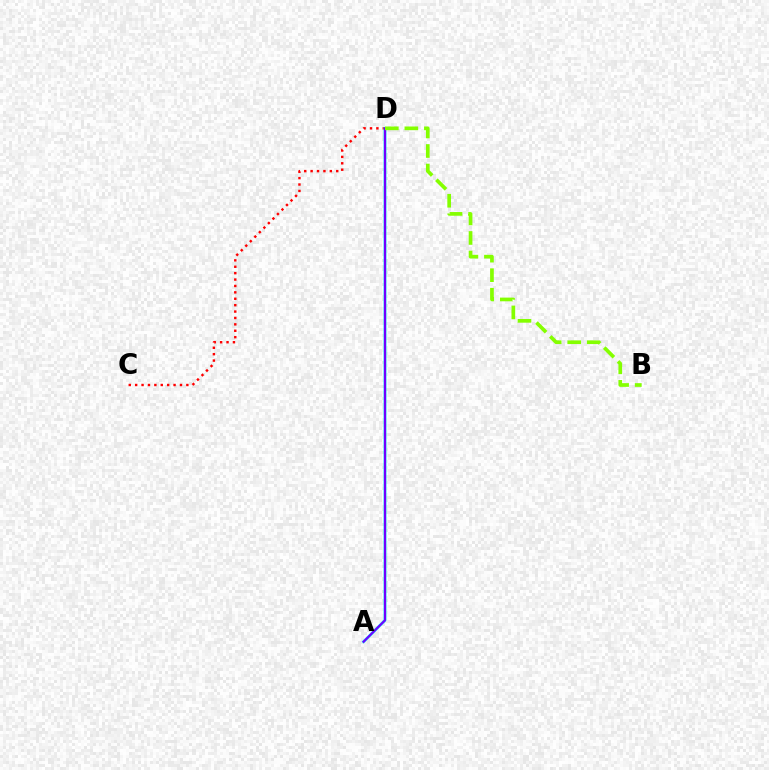{('C', 'D'): [{'color': '#ff0000', 'line_style': 'dotted', 'thickness': 1.74}], ('A', 'D'): [{'color': '#00fff6', 'line_style': 'solid', 'thickness': 2.01}, {'color': '#7200ff', 'line_style': 'solid', 'thickness': 1.58}], ('B', 'D'): [{'color': '#84ff00', 'line_style': 'dashed', 'thickness': 2.65}]}